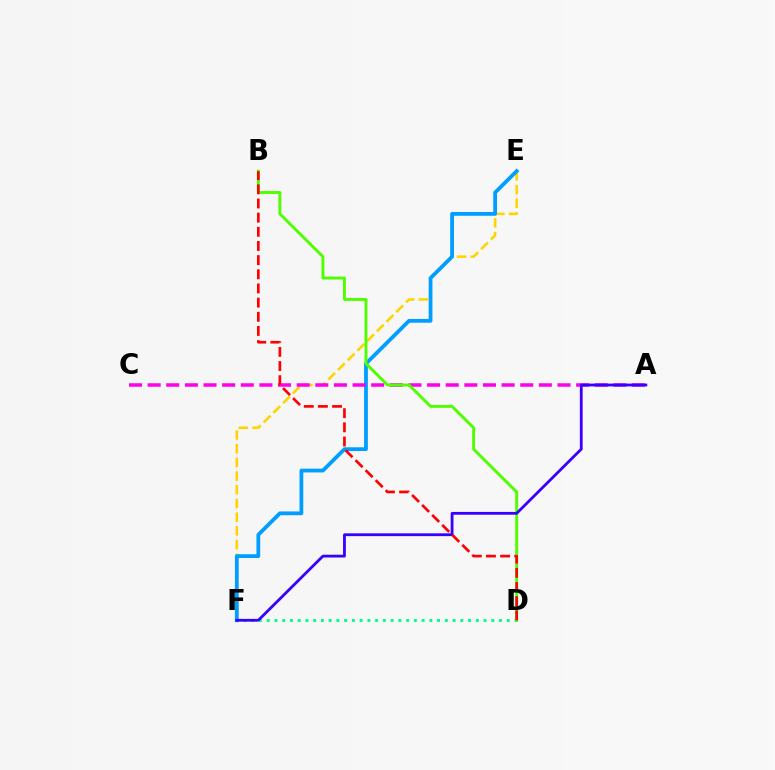{('D', 'F'): [{'color': '#00ff86', 'line_style': 'dotted', 'thickness': 2.1}], ('E', 'F'): [{'color': '#ffd500', 'line_style': 'dashed', 'thickness': 1.86}, {'color': '#009eff', 'line_style': 'solid', 'thickness': 2.72}], ('A', 'C'): [{'color': '#ff00ed', 'line_style': 'dashed', 'thickness': 2.53}], ('B', 'D'): [{'color': '#4fff00', 'line_style': 'solid', 'thickness': 2.1}, {'color': '#ff0000', 'line_style': 'dashed', 'thickness': 1.92}], ('A', 'F'): [{'color': '#3700ff', 'line_style': 'solid', 'thickness': 2.01}]}